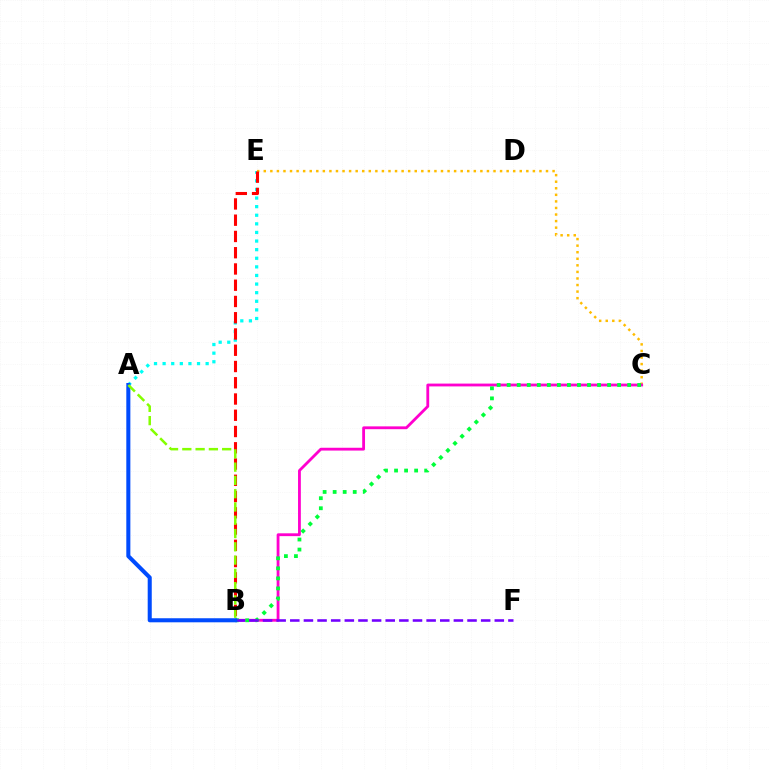{('A', 'E'): [{'color': '#00fff6', 'line_style': 'dotted', 'thickness': 2.34}], ('C', 'E'): [{'color': '#ffbd00', 'line_style': 'dotted', 'thickness': 1.78}], ('B', 'C'): [{'color': '#ff00cf', 'line_style': 'solid', 'thickness': 2.03}, {'color': '#00ff39', 'line_style': 'dotted', 'thickness': 2.73}], ('B', 'F'): [{'color': '#7200ff', 'line_style': 'dashed', 'thickness': 1.85}], ('B', 'E'): [{'color': '#ff0000', 'line_style': 'dashed', 'thickness': 2.21}], ('A', 'B'): [{'color': '#004bff', 'line_style': 'solid', 'thickness': 2.92}, {'color': '#84ff00', 'line_style': 'dashed', 'thickness': 1.8}]}